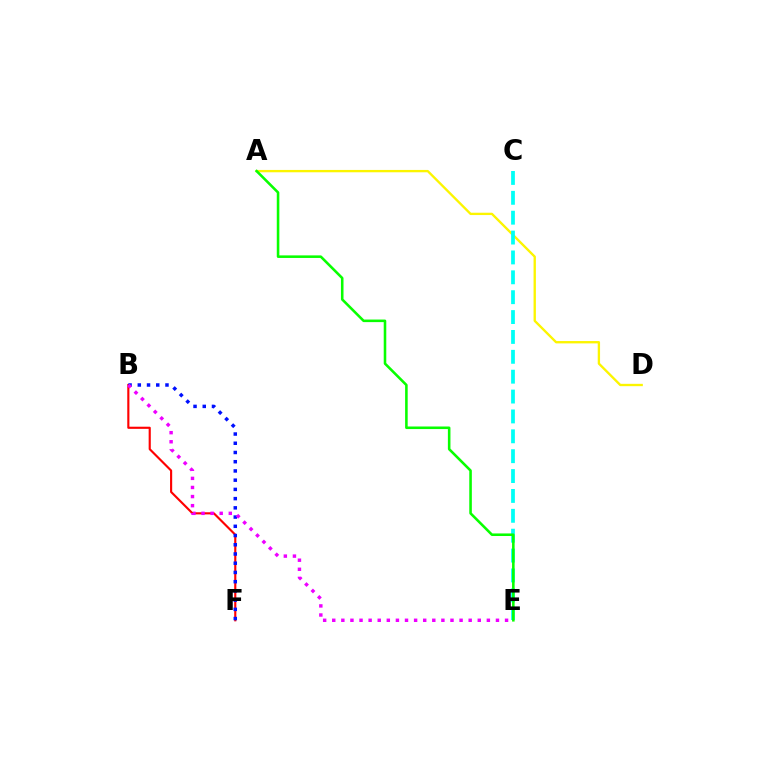{('A', 'D'): [{'color': '#fcf500', 'line_style': 'solid', 'thickness': 1.69}], ('B', 'F'): [{'color': '#ff0000', 'line_style': 'solid', 'thickness': 1.54}, {'color': '#0010ff', 'line_style': 'dotted', 'thickness': 2.51}], ('C', 'E'): [{'color': '#00fff6', 'line_style': 'dashed', 'thickness': 2.7}], ('B', 'E'): [{'color': '#ee00ff', 'line_style': 'dotted', 'thickness': 2.47}], ('A', 'E'): [{'color': '#08ff00', 'line_style': 'solid', 'thickness': 1.85}]}